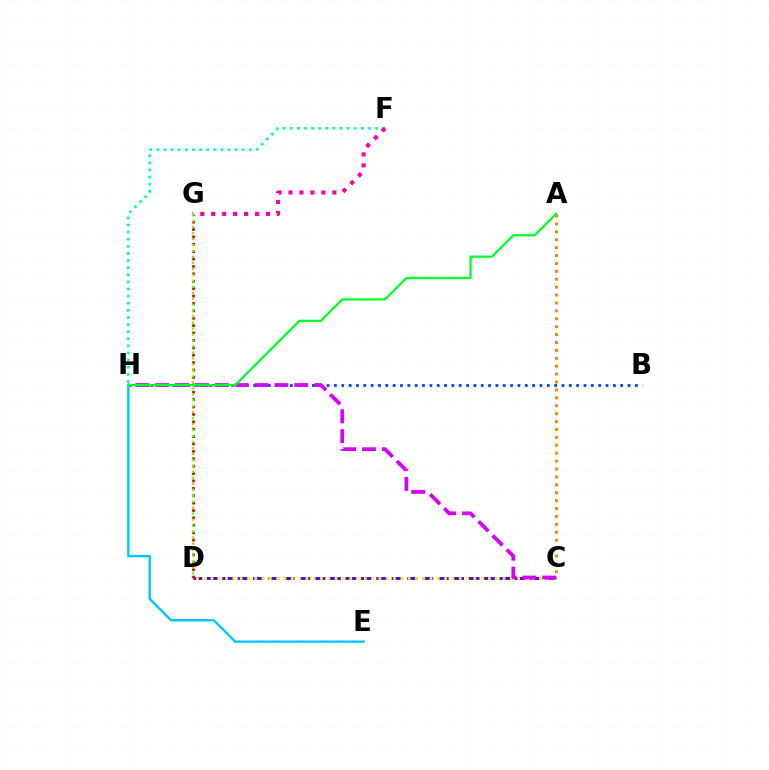{('C', 'D'): [{'color': '#4f00ff', 'line_style': 'dashed', 'thickness': 2.09}, {'color': '#eeff00', 'line_style': 'dotted', 'thickness': 1.98}], ('B', 'H'): [{'color': '#003fff', 'line_style': 'dotted', 'thickness': 1.99}], ('F', 'H'): [{'color': '#00ffaf', 'line_style': 'dotted', 'thickness': 1.93}], ('A', 'C'): [{'color': '#ff8800', 'line_style': 'dotted', 'thickness': 2.15}], ('C', 'H'): [{'color': '#d600ff', 'line_style': 'dashed', 'thickness': 2.7}], ('E', 'H'): [{'color': '#00c7ff', 'line_style': 'solid', 'thickness': 1.74}], ('D', 'G'): [{'color': '#ff0000', 'line_style': 'dotted', 'thickness': 2.01}, {'color': '#66ff00', 'line_style': 'dotted', 'thickness': 1.62}], ('F', 'G'): [{'color': '#ff00a0', 'line_style': 'dotted', 'thickness': 2.98}], ('A', 'H'): [{'color': '#00ff27', 'line_style': 'solid', 'thickness': 1.64}]}